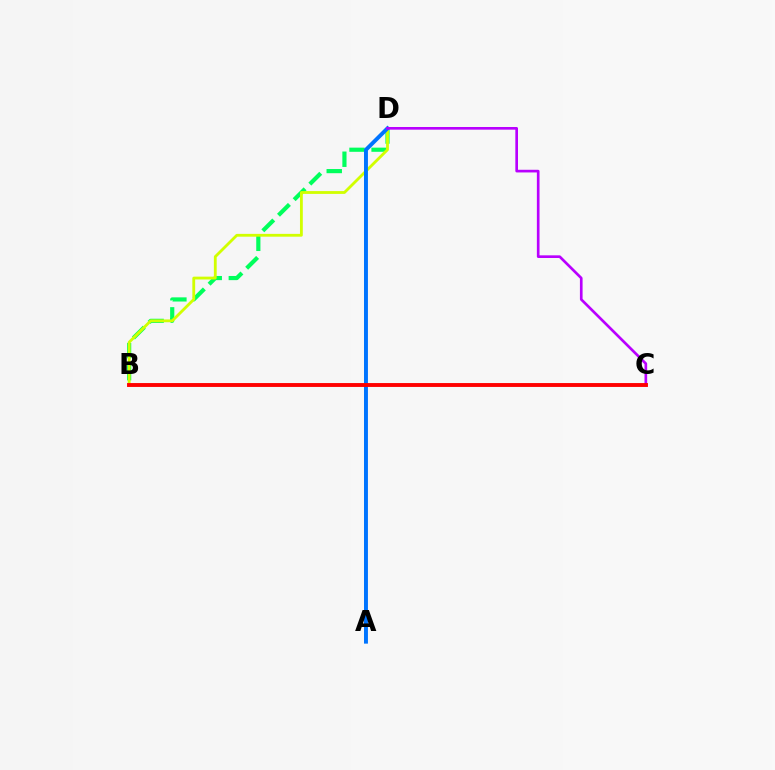{('B', 'D'): [{'color': '#00ff5c', 'line_style': 'dashed', 'thickness': 3.0}, {'color': '#d1ff00', 'line_style': 'solid', 'thickness': 2.03}], ('A', 'D'): [{'color': '#0074ff', 'line_style': 'solid', 'thickness': 2.83}], ('C', 'D'): [{'color': '#b900ff', 'line_style': 'solid', 'thickness': 1.92}], ('B', 'C'): [{'color': '#ff0000', 'line_style': 'solid', 'thickness': 2.79}]}